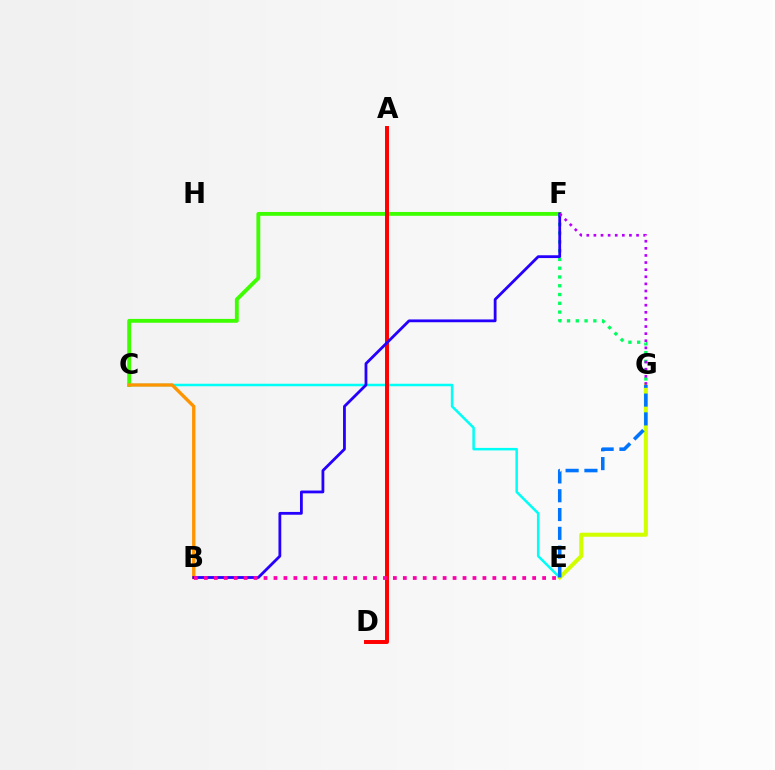{('C', 'E'): [{'color': '#00fff6', 'line_style': 'solid', 'thickness': 1.81}], ('C', 'F'): [{'color': '#3dff00', 'line_style': 'solid', 'thickness': 2.77}], ('F', 'G'): [{'color': '#00ff5c', 'line_style': 'dotted', 'thickness': 2.38}, {'color': '#b900ff', 'line_style': 'dotted', 'thickness': 1.93}], ('E', 'G'): [{'color': '#d1ff00', 'line_style': 'solid', 'thickness': 2.91}, {'color': '#0074ff', 'line_style': 'dashed', 'thickness': 2.55}], ('A', 'D'): [{'color': '#ff0000', 'line_style': 'solid', 'thickness': 2.85}], ('B', 'C'): [{'color': '#ff9400', 'line_style': 'solid', 'thickness': 2.4}], ('B', 'F'): [{'color': '#2500ff', 'line_style': 'solid', 'thickness': 2.02}], ('B', 'E'): [{'color': '#ff00ac', 'line_style': 'dotted', 'thickness': 2.7}]}